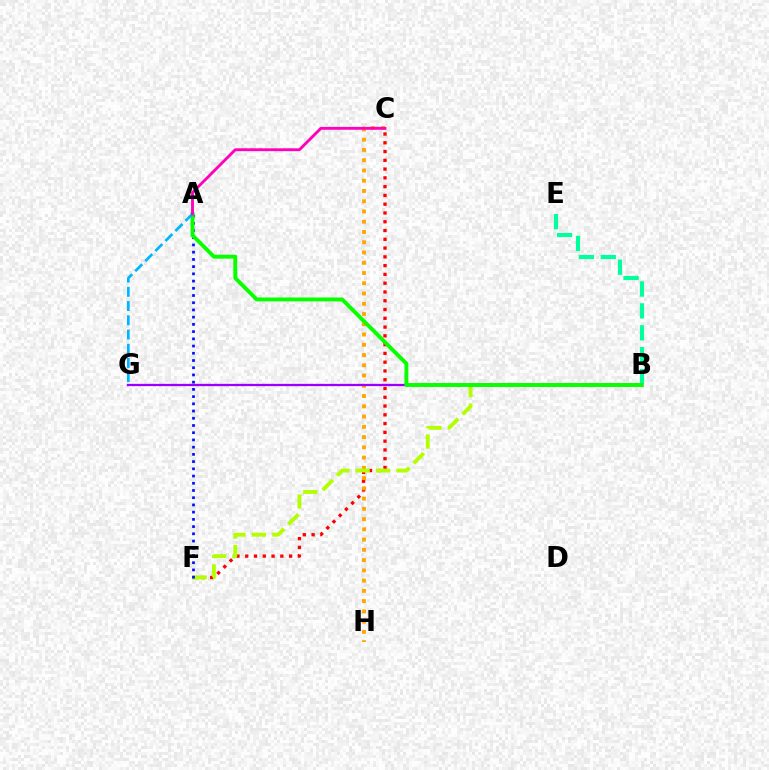{('C', 'F'): [{'color': '#ff0000', 'line_style': 'dotted', 'thickness': 2.38}], ('C', 'H'): [{'color': '#ffa500', 'line_style': 'dotted', 'thickness': 2.79}], ('B', 'F'): [{'color': '#b3ff00', 'line_style': 'dashed', 'thickness': 2.77}], ('B', 'G'): [{'color': '#9b00ff', 'line_style': 'solid', 'thickness': 1.64}], ('B', 'E'): [{'color': '#00ff9d', 'line_style': 'dashed', 'thickness': 2.98}], ('A', 'F'): [{'color': '#0010ff', 'line_style': 'dotted', 'thickness': 1.96}], ('A', 'B'): [{'color': '#08ff00', 'line_style': 'solid', 'thickness': 2.81}], ('A', 'G'): [{'color': '#00b5ff', 'line_style': 'dashed', 'thickness': 1.93}], ('A', 'C'): [{'color': '#ff00bd', 'line_style': 'solid', 'thickness': 2.06}]}